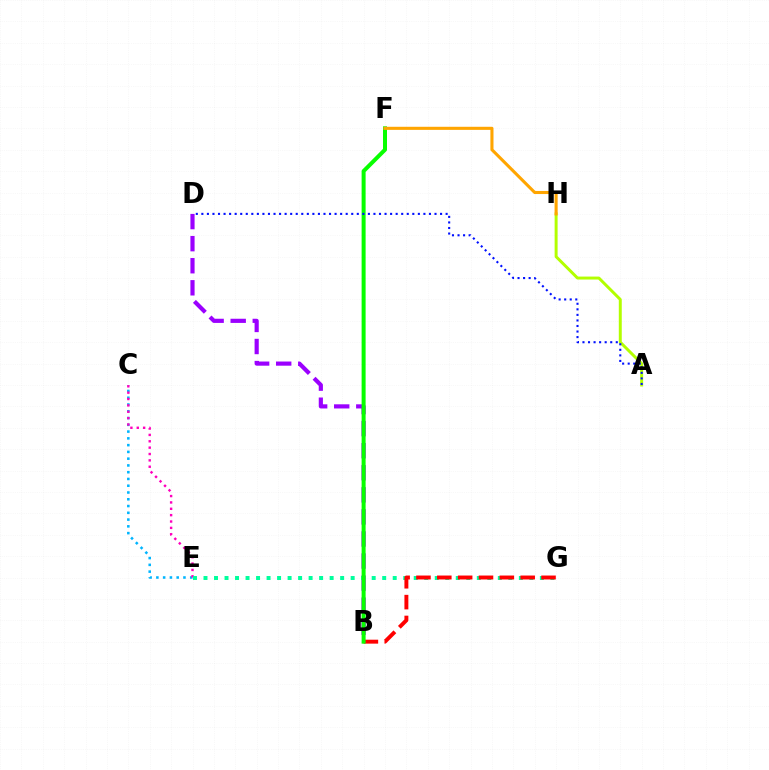{('C', 'E'): [{'color': '#00b5ff', 'line_style': 'dotted', 'thickness': 1.84}, {'color': '#ff00bd', 'line_style': 'dotted', 'thickness': 1.73}], ('B', 'D'): [{'color': '#9b00ff', 'line_style': 'dashed', 'thickness': 3.0}], ('A', 'H'): [{'color': '#b3ff00', 'line_style': 'solid', 'thickness': 2.13}], ('E', 'G'): [{'color': '#00ff9d', 'line_style': 'dotted', 'thickness': 2.86}], ('B', 'G'): [{'color': '#ff0000', 'line_style': 'dashed', 'thickness': 2.83}], ('B', 'F'): [{'color': '#08ff00', 'line_style': 'solid', 'thickness': 2.88}], ('F', 'H'): [{'color': '#ffa500', 'line_style': 'solid', 'thickness': 2.22}], ('A', 'D'): [{'color': '#0010ff', 'line_style': 'dotted', 'thickness': 1.51}]}